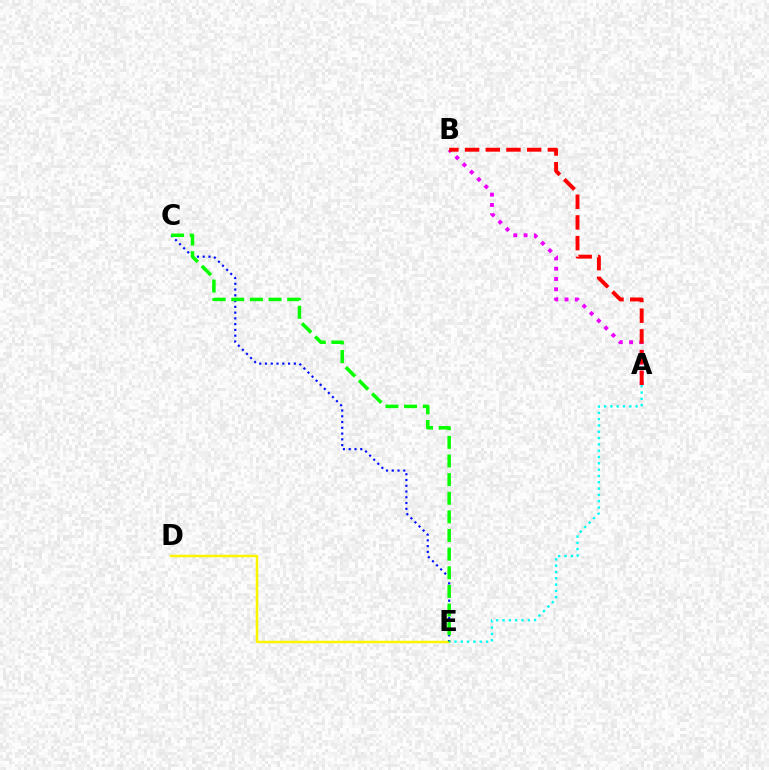{('D', 'E'): [{'color': '#fcf500', 'line_style': 'solid', 'thickness': 1.79}], ('A', 'B'): [{'color': '#ee00ff', 'line_style': 'dotted', 'thickness': 2.79}, {'color': '#ff0000', 'line_style': 'dashed', 'thickness': 2.81}], ('C', 'E'): [{'color': '#0010ff', 'line_style': 'dotted', 'thickness': 1.57}, {'color': '#08ff00', 'line_style': 'dashed', 'thickness': 2.53}], ('A', 'E'): [{'color': '#00fff6', 'line_style': 'dotted', 'thickness': 1.71}]}